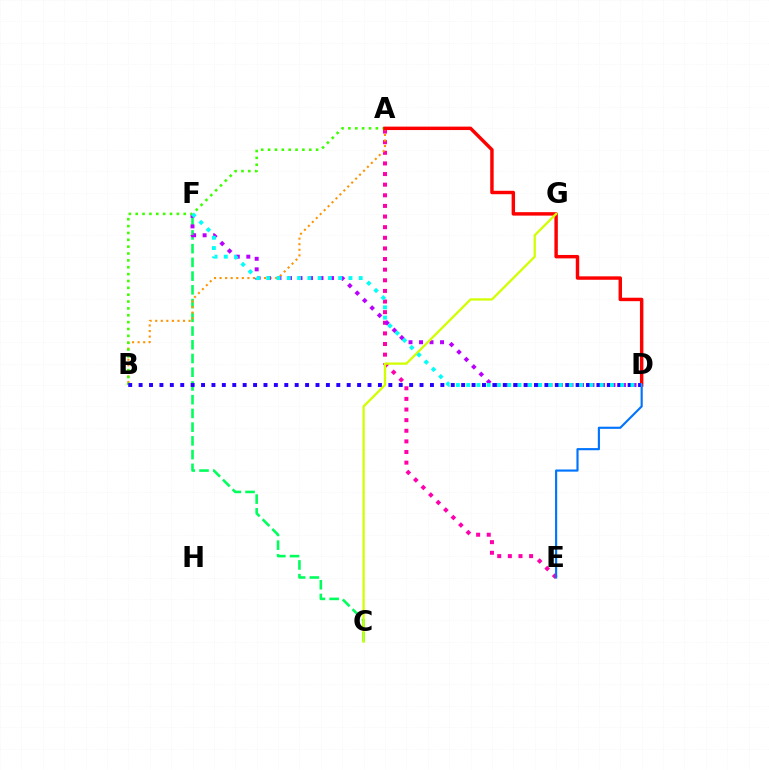{('C', 'F'): [{'color': '#00ff5c', 'line_style': 'dashed', 'thickness': 1.87}], ('A', 'E'): [{'color': '#ff00ac', 'line_style': 'dotted', 'thickness': 2.89}], ('A', 'B'): [{'color': '#ff9400', 'line_style': 'dotted', 'thickness': 1.51}, {'color': '#3dff00', 'line_style': 'dotted', 'thickness': 1.86}], ('D', 'F'): [{'color': '#b900ff', 'line_style': 'dotted', 'thickness': 2.86}, {'color': '#00fff6', 'line_style': 'dotted', 'thickness': 2.79}], ('A', 'D'): [{'color': '#ff0000', 'line_style': 'solid', 'thickness': 2.47}], ('D', 'E'): [{'color': '#0074ff', 'line_style': 'solid', 'thickness': 1.54}], ('B', 'D'): [{'color': '#2500ff', 'line_style': 'dotted', 'thickness': 2.83}], ('C', 'G'): [{'color': '#d1ff00', 'line_style': 'solid', 'thickness': 1.64}]}